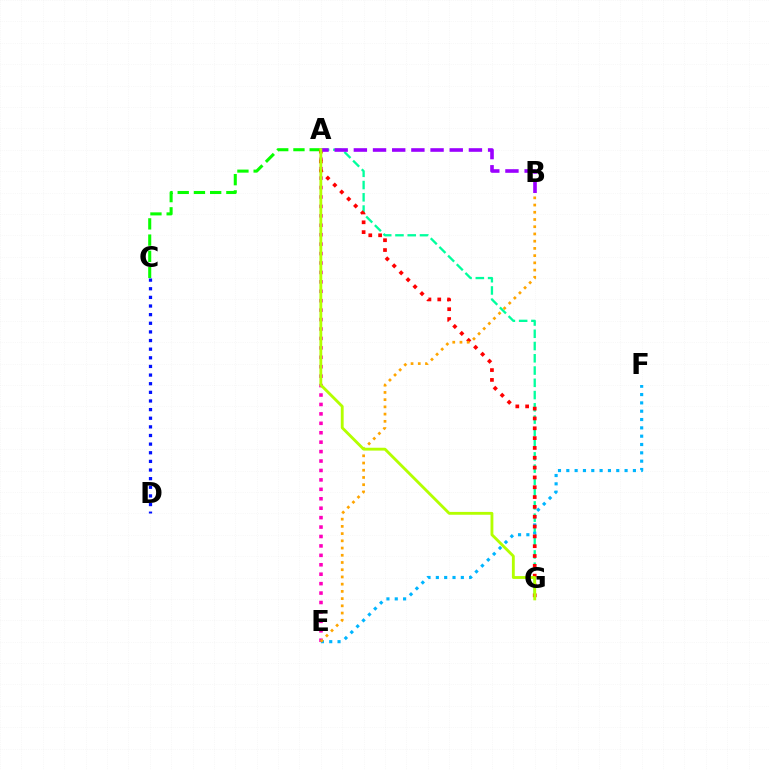{('A', 'G'): [{'color': '#00ff9d', 'line_style': 'dashed', 'thickness': 1.67}, {'color': '#ff0000', 'line_style': 'dotted', 'thickness': 2.67}, {'color': '#b3ff00', 'line_style': 'solid', 'thickness': 2.05}], ('A', 'C'): [{'color': '#08ff00', 'line_style': 'dashed', 'thickness': 2.2}], ('C', 'D'): [{'color': '#0010ff', 'line_style': 'dotted', 'thickness': 2.35}], ('A', 'E'): [{'color': '#ff00bd', 'line_style': 'dotted', 'thickness': 2.56}], ('E', 'F'): [{'color': '#00b5ff', 'line_style': 'dotted', 'thickness': 2.26}], ('A', 'B'): [{'color': '#9b00ff', 'line_style': 'dashed', 'thickness': 2.61}], ('B', 'E'): [{'color': '#ffa500', 'line_style': 'dotted', 'thickness': 1.96}]}